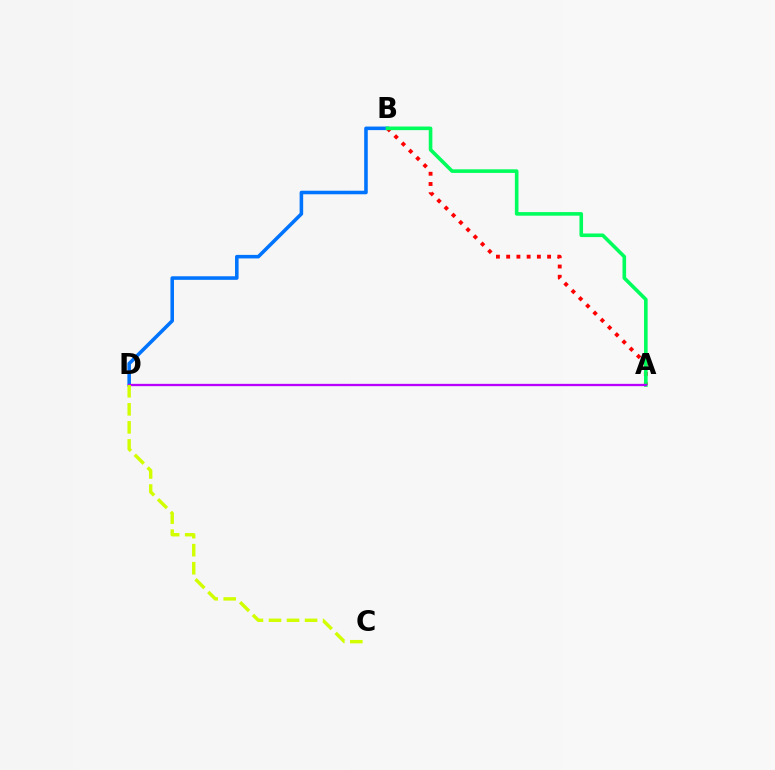{('B', 'D'): [{'color': '#0074ff', 'line_style': 'solid', 'thickness': 2.57}], ('A', 'B'): [{'color': '#ff0000', 'line_style': 'dotted', 'thickness': 2.78}, {'color': '#00ff5c', 'line_style': 'solid', 'thickness': 2.6}], ('A', 'D'): [{'color': '#b900ff', 'line_style': 'solid', 'thickness': 1.66}], ('C', 'D'): [{'color': '#d1ff00', 'line_style': 'dashed', 'thickness': 2.45}]}